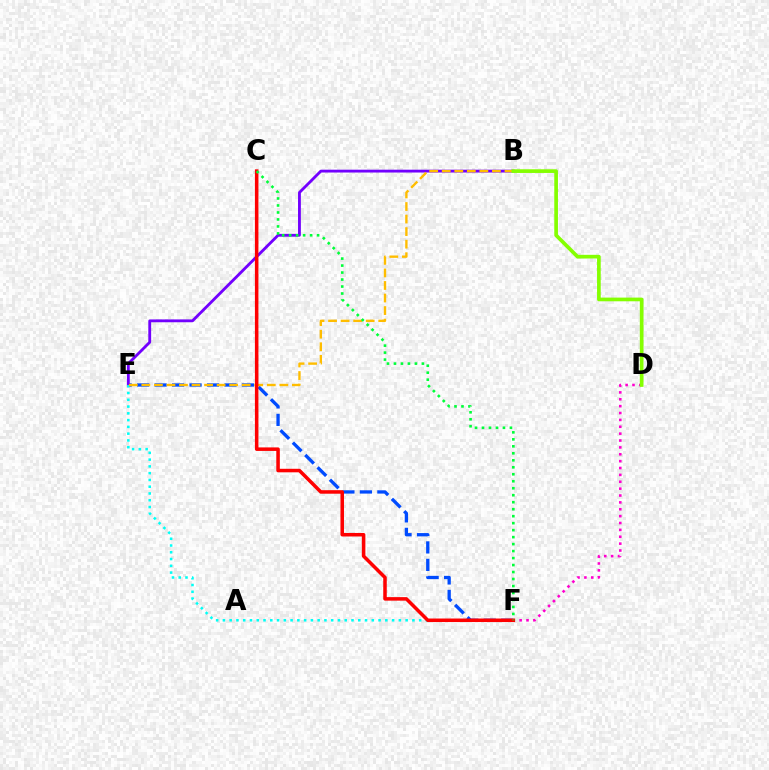{('E', 'F'): [{'color': '#004bff', 'line_style': 'dashed', 'thickness': 2.37}, {'color': '#00fff6', 'line_style': 'dotted', 'thickness': 1.84}], ('B', 'E'): [{'color': '#7200ff', 'line_style': 'solid', 'thickness': 2.04}, {'color': '#ffbd00', 'line_style': 'dashed', 'thickness': 1.7}], ('D', 'F'): [{'color': '#ff00cf', 'line_style': 'dotted', 'thickness': 1.87}], ('C', 'F'): [{'color': '#ff0000', 'line_style': 'solid', 'thickness': 2.54}, {'color': '#00ff39', 'line_style': 'dotted', 'thickness': 1.9}], ('B', 'D'): [{'color': '#84ff00', 'line_style': 'solid', 'thickness': 2.65}]}